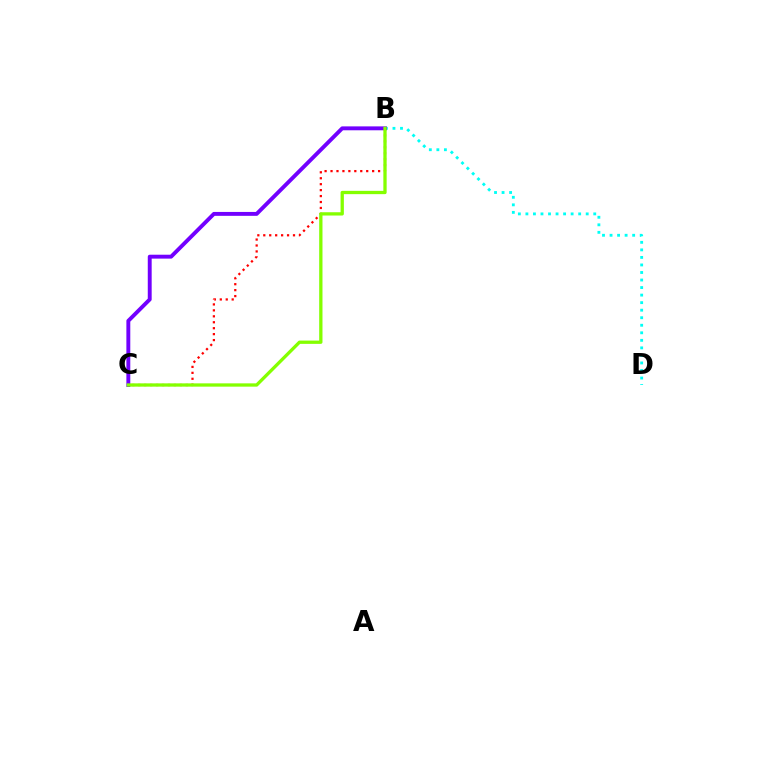{('B', 'D'): [{'color': '#00fff6', 'line_style': 'dotted', 'thickness': 2.05}], ('B', 'C'): [{'color': '#7200ff', 'line_style': 'solid', 'thickness': 2.81}, {'color': '#ff0000', 'line_style': 'dotted', 'thickness': 1.62}, {'color': '#84ff00', 'line_style': 'solid', 'thickness': 2.37}]}